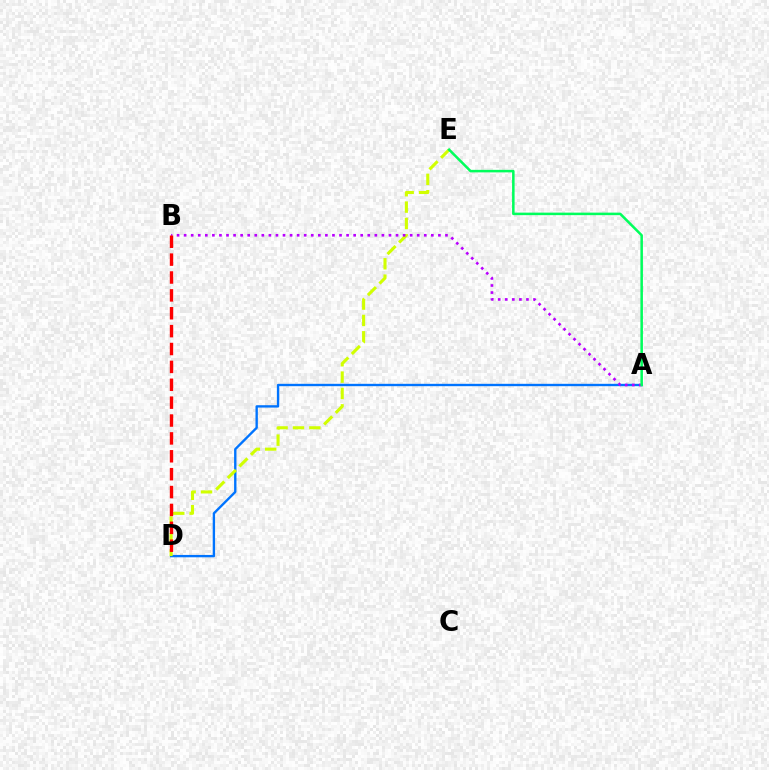{('A', 'D'): [{'color': '#0074ff', 'line_style': 'solid', 'thickness': 1.7}], ('D', 'E'): [{'color': '#d1ff00', 'line_style': 'dashed', 'thickness': 2.23}], ('A', 'B'): [{'color': '#b900ff', 'line_style': 'dotted', 'thickness': 1.92}], ('B', 'D'): [{'color': '#ff0000', 'line_style': 'dashed', 'thickness': 2.43}], ('A', 'E'): [{'color': '#00ff5c', 'line_style': 'solid', 'thickness': 1.82}]}